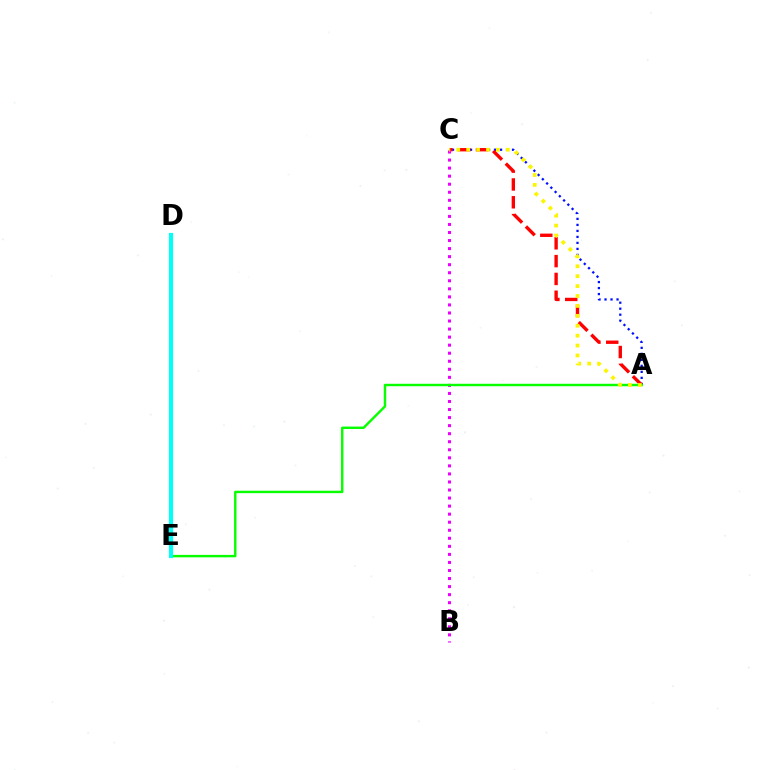{('A', 'C'): [{'color': '#0010ff', 'line_style': 'dotted', 'thickness': 1.63}, {'color': '#ff0000', 'line_style': 'dashed', 'thickness': 2.42}, {'color': '#fcf500', 'line_style': 'dotted', 'thickness': 2.69}], ('B', 'C'): [{'color': '#ee00ff', 'line_style': 'dotted', 'thickness': 2.19}], ('A', 'E'): [{'color': '#08ff00', 'line_style': 'solid', 'thickness': 1.75}], ('D', 'E'): [{'color': '#00fff6', 'line_style': 'solid', 'thickness': 2.99}]}